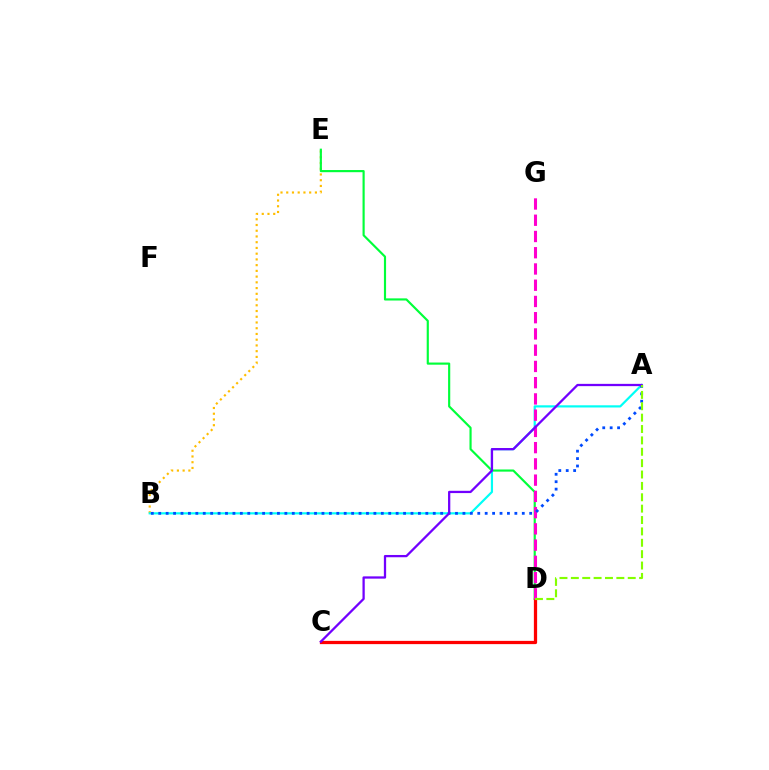{('B', 'E'): [{'color': '#ffbd00', 'line_style': 'dotted', 'thickness': 1.56}], ('D', 'E'): [{'color': '#00ff39', 'line_style': 'solid', 'thickness': 1.55}], ('A', 'B'): [{'color': '#00fff6', 'line_style': 'solid', 'thickness': 1.58}, {'color': '#004bff', 'line_style': 'dotted', 'thickness': 2.02}], ('C', 'D'): [{'color': '#ff0000', 'line_style': 'solid', 'thickness': 2.34}], ('D', 'G'): [{'color': '#ff00cf', 'line_style': 'dashed', 'thickness': 2.21}], ('A', 'C'): [{'color': '#7200ff', 'line_style': 'solid', 'thickness': 1.64}], ('A', 'D'): [{'color': '#84ff00', 'line_style': 'dashed', 'thickness': 1.55}]}